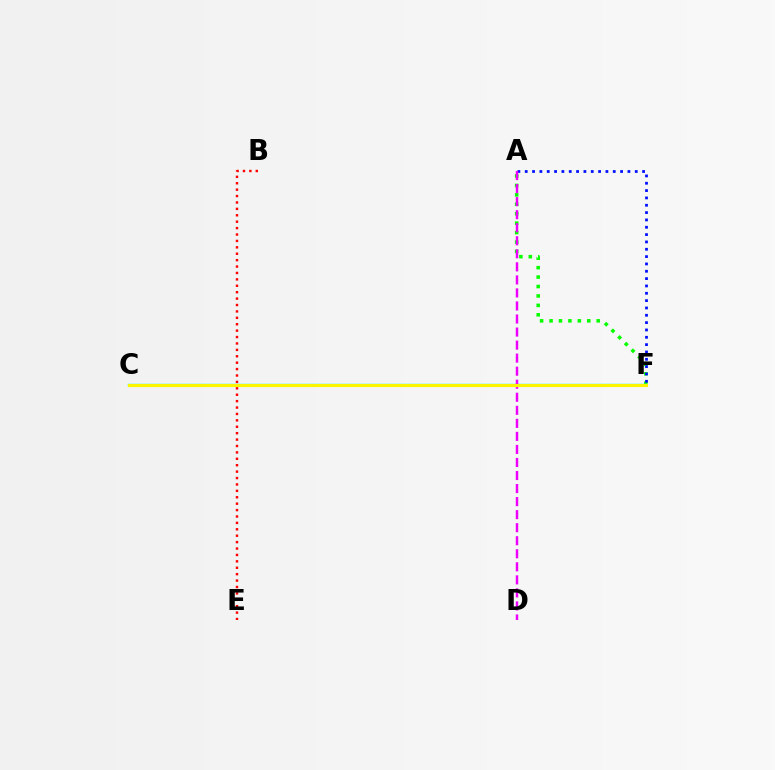{('A', 'F'): [{'color': '#08ff00', 'line_style': 'dotted', 'thickness': 2.56}, {'color': '#0010ff', 'line_style': 'dotted', 'thickness': 1.99}], ('C', 'F'): [{'color': '#00fff6', 'line_style': 'solid', 'thickness': 1.72}, {'color': '#fcf500', 'line_style': 'solid', 'thickness': 2.25}], ('B', 'E'): [{'color': '#ff0000', 'line_style': 'dotted', 'thickness': 1.74}], ('A', 'D'): [{'color': '#ee00ff', 'line_style': 'dashed', 'thickness': 1.77}]}